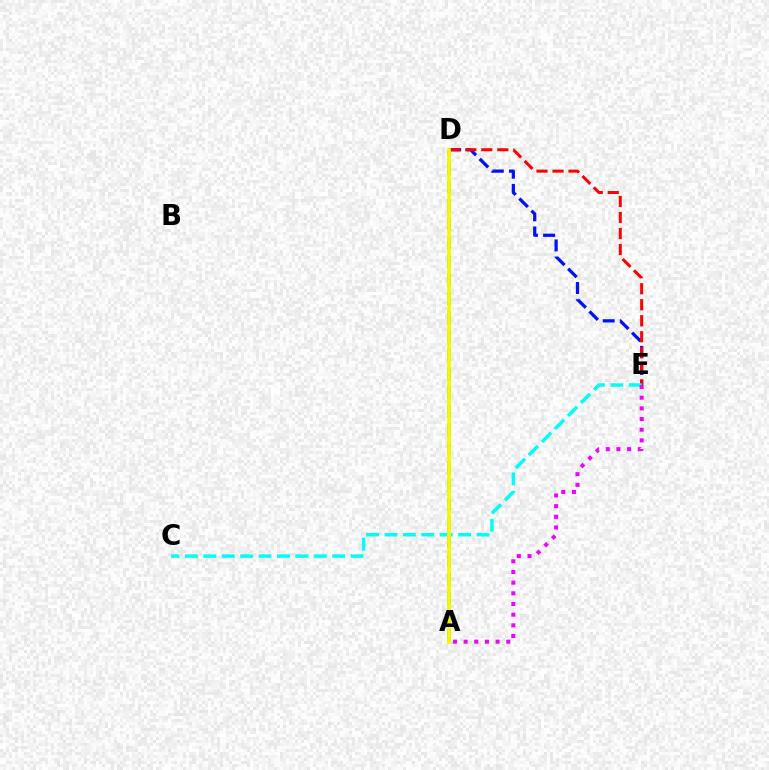{('D', 'E'): [{'color': '#0010ff', 'line_style': 'dashed', 'thickness': 2.33}, {'color': '#ff0000', 'line_style': 'dashed', 'thickness': 2.18}], ('C', 'E'): [{'color': '#00fff6', 'line_style': 'dashed', 'thickness': 2.5}], ('A', 'D'): [{'color': '#08ff00', 'line_style': 'dashed', 'thickness': 2.54}, {'color': '#fcf500', 'line_style': 'solid', 'thickness': 2.59}], ('A', 'E'): [{'color': '#ee00ff', 'line_style': 'dotted', 'thickness': 2.9}]}